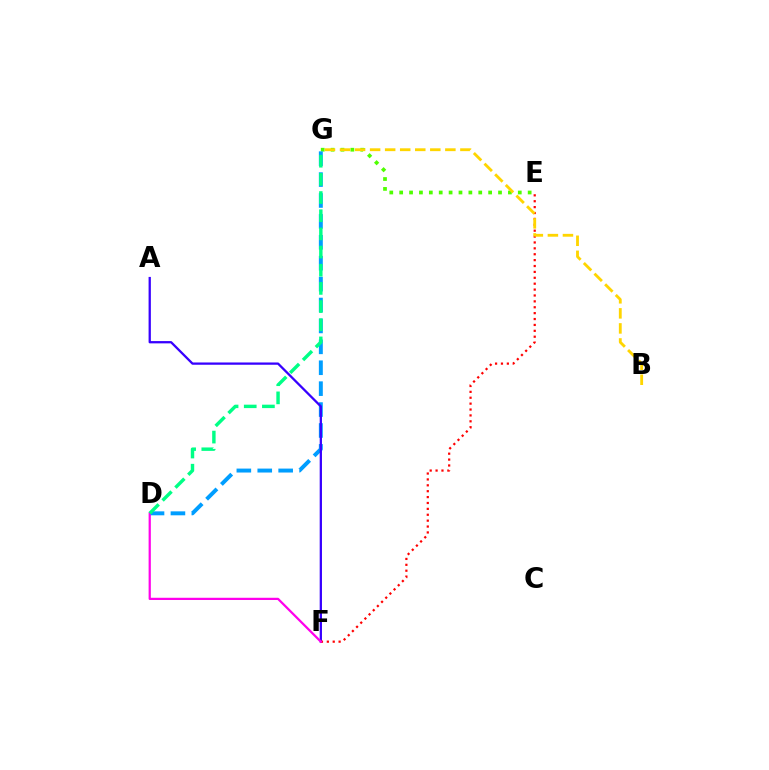{('E', 'G'): [{'color': '#4fff00', 'line_style': 'dotted', 'thickness': 2.69}], ('D', 'G'): [{'color': '#009eff', 'line_style': 'dashed', 'thickness': 2.84}, {'color': '#00ff86', 'line_style': 'dashed', 'thickness': 2.47}], ('A', 'F'): [{'color': '#3700ff', 'line_style': 'solid', 'thickness': 1.64}], ('E', 'F'): [{'color': '#ff0000', 'line_style': 'dotted', 'thickness': 1.6}], ('D', 'F'): [{'color': '#ff00ed', 'line_style': 'solid', 'thickness': 1.61}], ('B', 'G'): [{'color': '#ffd500', 'line_style': 'dashed', 'thickness': 2.04}]}